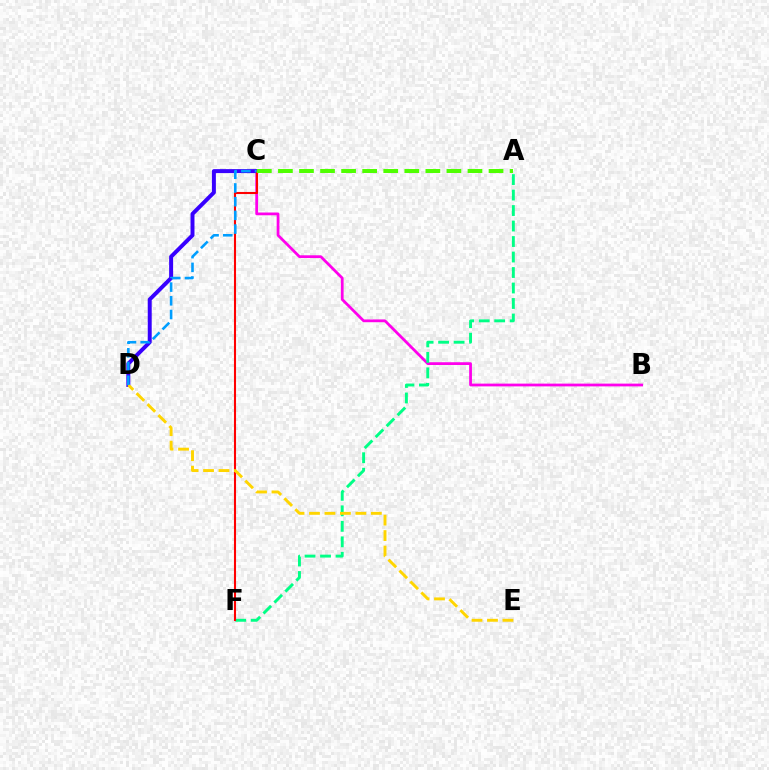{('B', 'C'): [{'color': '#ff00ed', 'line_style': 'solid', 'thickness': 1.99}], ('A', 'F'): [{'color': '#00ff86', 'line_style': 'dashed', 'thickness': 2.1}], ('C', 'D'): [{'color': '#3700ff', 'line_style': 'solid', 'thickness': 2.85}, {'color': '#009eff', 'line_style': 'dashed', 'thickness': 1.86}], ('C', 'F'): [{'color': '#ff0000', 'line_style': 'solid', 'thickness': 1.5}], ('A', 'C'): [{'color': '#4fff00', 'line_style': 'dashed', 'thickness': 2.86}], ('D', 'E'): [{'color': '#ffd500', 'line_style': 'dashed', 'thickness': 2.1}]}